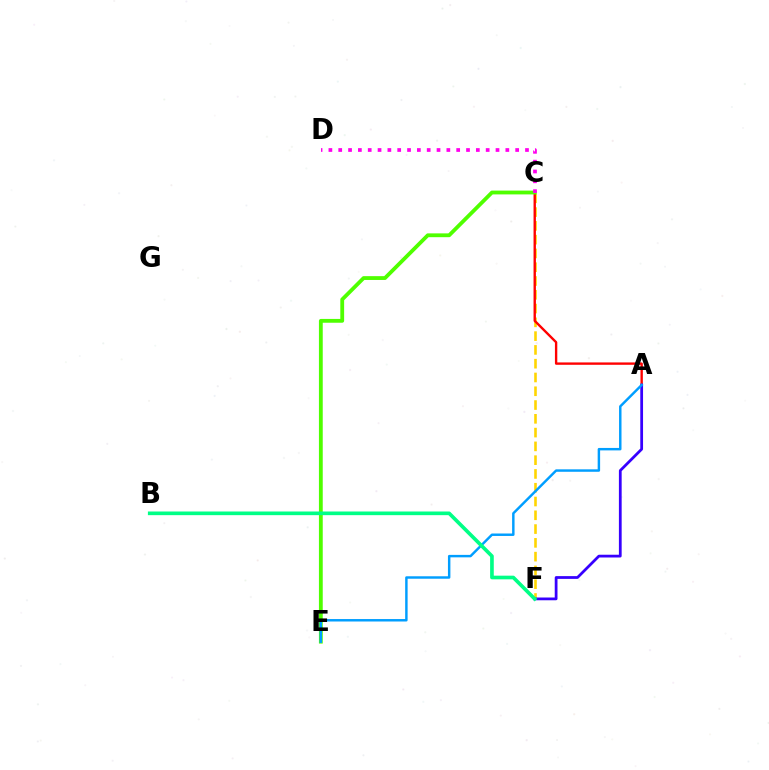{('C', 'F'): [{'color': '#ffd500', 'line_style': 'dashed', 'thickness': 1.87}], ('A', 'C'): [{'color': '#ff0000', 'line_style': 'solid', 'thickness': 1.71}], ('A', 'F'): [{'color': '#3700ff', 'line_style': 'solid', 'thickness': 1.99}], ('C', 'E'): [{'color': '#4fff00', 'line_style': 'solid', 'thickness': 2.74}], ('A', 'E'): [{'color': '#009eff', 'line_style': 'solid', 'thickness': 1.77}], ('C', 'D'): [{'color': '#ff00ed', 'line_style': 'dotted', 'thickness': 2.67}], ('B', 'F'): [{'color': '#00ff86', 'line_style': 'solid', 'thickness': 2.63}]}